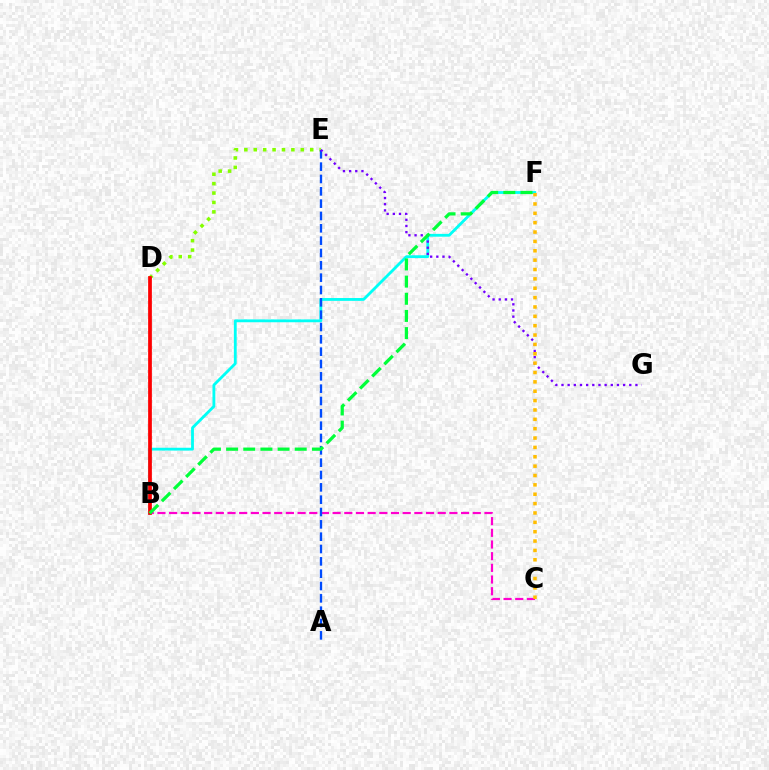{('B', 'F'): [{'color': '#00fff6', 'line_style': 'solid', 'thickness': 2.03}, {'color': '#00ff39', 'line_style': 'dashed', 'thickness': 2.33}], ('B', 'C'): [{'color': '#ff00cf', 'line_style': 'dashed', 'thickness': 1.59}], ('D', 'E'): [{'color': '#84ff00', 'line_style': 'dotted', 'thickness': 2.56}], ('A', 'E'): [{'color': '#004bff', 'line_style': 'dashed', 'thickness': 1.68}], ('E', 'G'): [{'color': '#7200ff', 'line_style': 'dotted', 'thickness': 1.67}], ('B', 'D'): [{'color': '#ff0000', 'line_style': 'solid', 'thickness': 2.69}], ('C', 'F'): [{'color': '#ffbd00', 'line_style': 'dotted', 'thickness': 2.54}]}